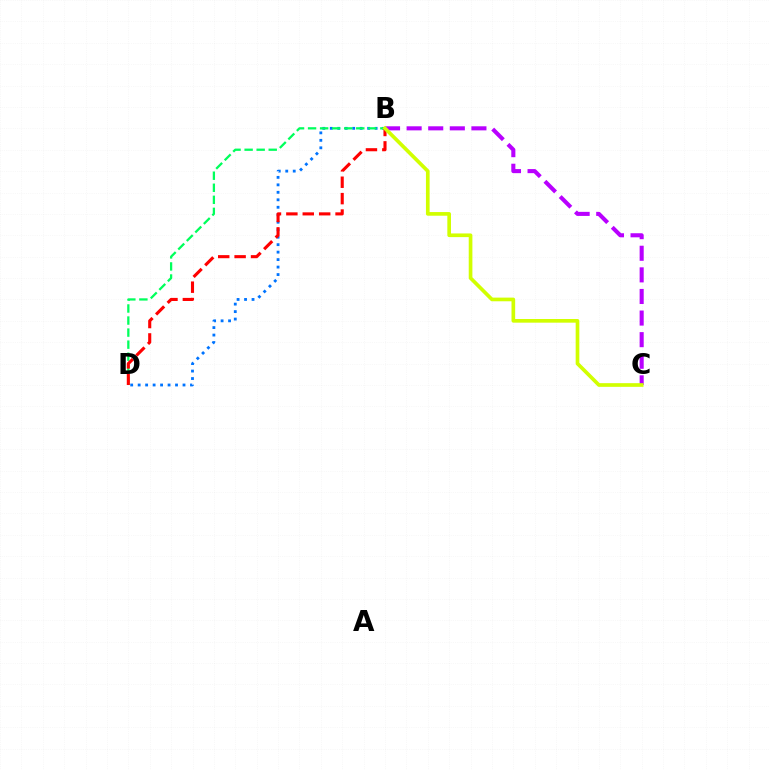{('B', 'D'): [{'color': '#0074ff', 'line_style': 'dotted', 'thickness': 2.03}, {'color': '#00ff5c', 'line_style': 'dashed', 'thickness': 1.64}, {'color': '#ff0000', 'line_style': 'dashed', 'thickness': 2.23}], ('B', 'C'): [{'color': '#b900ff', 'line_style': 'dashed', 'thickness': 2.93}, {'color': '#d1ff00', 'line_style': 'solid', 'thickness': 2.64}]}